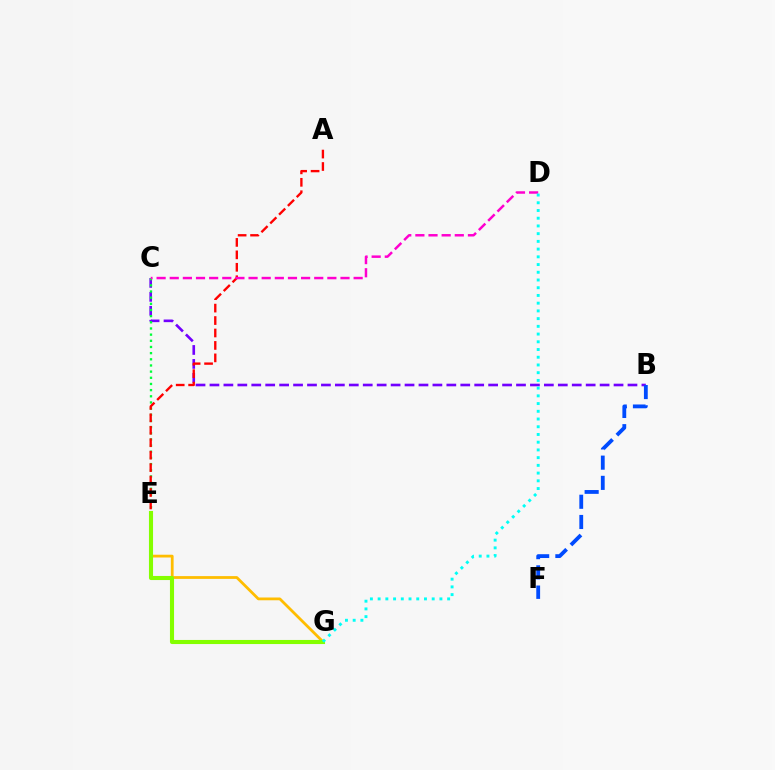{('B', 'C'): [{'color': '#7200ff', 'line_style': 'dashed', 'thickness': 1.89}], ('C', 'E'): [{'color': '#00ff39', 'line_style': 'dotted', 'thickness': 1.67}], ('A', 'E'): [{'color': '#ff0000', 'line_style': 'dashed', 'thickness': 1.69}], ('E', 'G'): [{'color': '#ffbd00', 'line_style': 'solid', 'thickness': 2.0}, {'color': '#84ff00', 'line_style': 'solid', 'thickness': 2.95}], ('C', 'D'): [{'color': '#ff00cf', 'line_style': 'dashed', 'thickness': 1.78}], ('D', 'G'): [{'color': '#00fff6', 'line_style': 'dotted', 'thickness': 2.1}], ('B', 'F'): [{'color': '#004bff', 'line_style': 'dashed', 'thickness': 2.75}]}